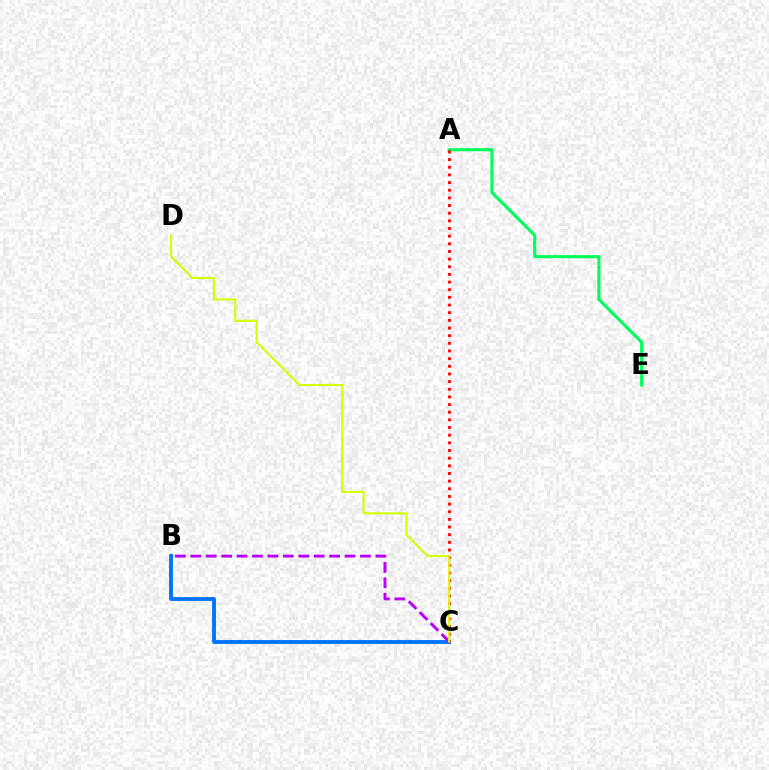{('A', 'E'): [{'color': '#00ff5c', 'line_style': 'solid', 'thickness': 2.24}], ('B', 'C'): [{'color': '#0074ff', 'line_style': 'solid', 'thickness': 2.78}, {'color': '#b900ff', 'line_style': 'dashed', 'thickness': 2.1}], ('A', 'C'): [{'color': '#ff0000', 'line_style': 'dotted', 'thickness': 2.08}], ('C', 'D'): [{'color': '#d1ff00', 'line_style': 'solid', 'thickness': 1.5}]}